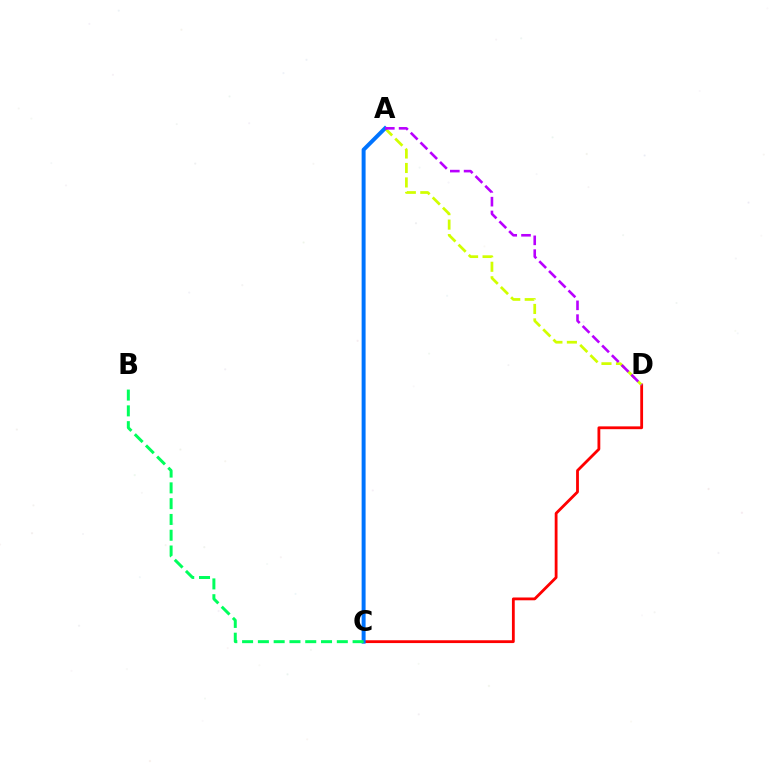{('C', 'D'): [{'color': '#ff0000', 'line_style': 'solid', 'thickness': 2.02}], ('A', 'D'): [{'color': '#d1ff00', 'line_style': 'dashed', 'thickness': 1.97}, {'color': '#b900ff', 'line_style': 'dashed', 'thickness': 1.87}], ('A', 'C'): [{'color': '#0074ff', 'line_style': 'solid', 'thickness': 2.85}], ('B', 'C'): [{'color': '#00ff5c', 'line_style': 'dashed', 'thickness': 2.14}]}